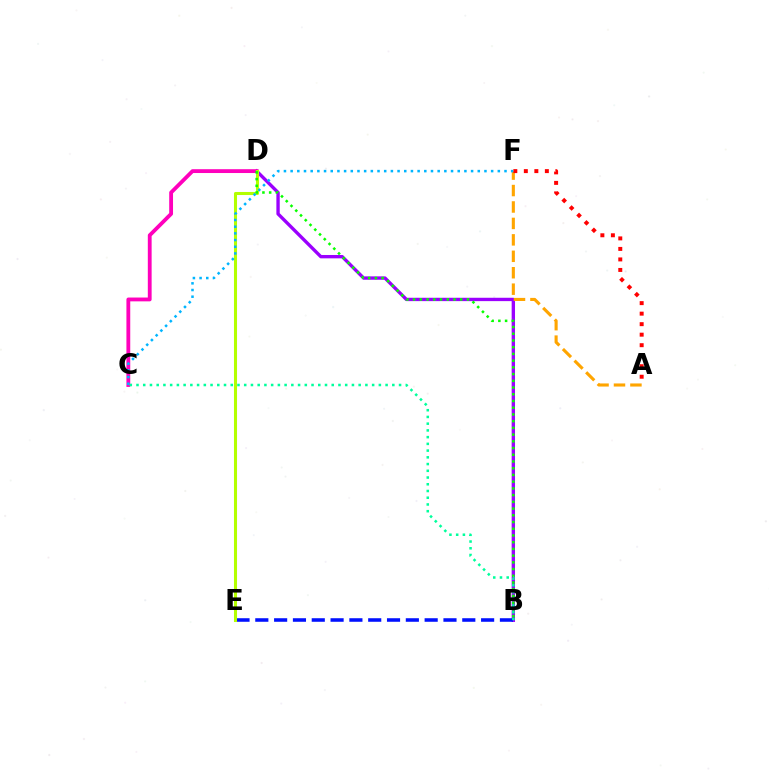{('B', 'D'): [{'color': '#9b00ff', 'line_style': 'solid', 'thickness': 2.42}, {'color': '#08ff00', 'line_style': 'dotted', 'thickness': 1.83}], ('B', 'E'): [{'color': '#0010ff', 'line_style': 'dashed', 'thickness': 2.56}], ('A', 'F'): [{'color': '#ffa500', 'line_style': 'dashed', 'thickness': 2.23}, {'color': '#ff0000', 'line_style': 'dotted', 'thickness': 2.86}], ('C', 'D'): [{'color': '#ff00bd', 'line_style': 'solid', 'thickness': 2.75}], ('D', 'E'): [{'color': '#b3ff00', 'line_style': 'solid', 'thickness': 2.2}], ('B', 'C'): [{'color': '#00ff9d', 'line_style': 'dotted', 'thickness': 1.83}], ('C', 'F'): [{'color': '#00b5ff', 'line_style': 'dotted', 'thickness': 1.82}]}